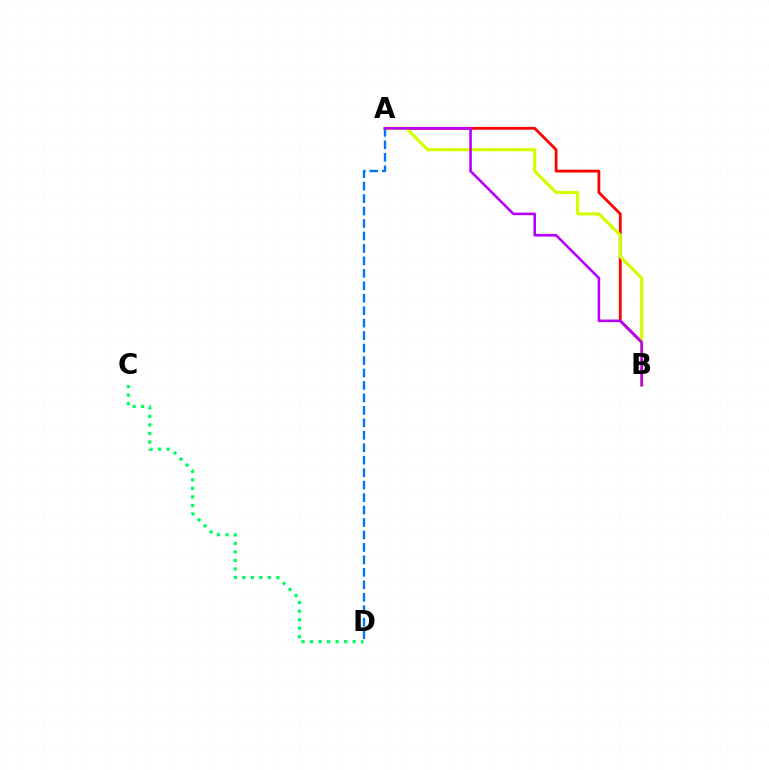{('A', 'B'): [{'color': '#ff0000', 'line_style': 'solid', 'thickness': 2.01}, {'color': '#d1ff00', 'line_style': 'solid', 'thickness': 2.25}, {'color': '#b900ff', 'line_style': 'solid', 'thickness': 1.87}], ('C', 'D'): [{'color': '#00ff5c', 'line_style': 'dotted', 'thickness': 2.32}], ('A', 'D'): [{'color': '#0074ff', 'line_style': 'dashed', 'thickness': 1.69}]}